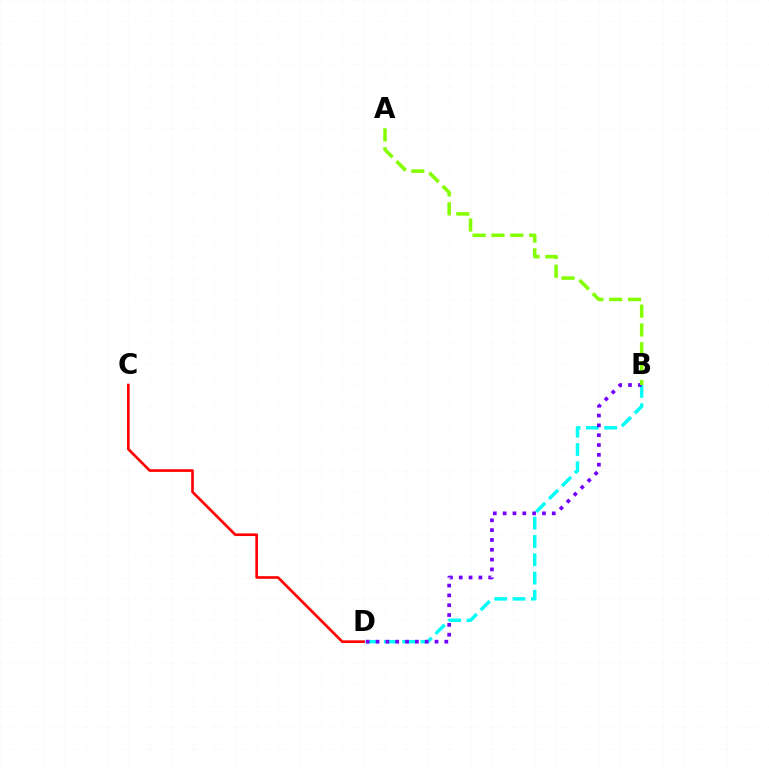{('C', 'D'): [{'color': '#ff0000', 'line_style': 'solid', 'thickness': 1.91}], ('B', 'D'): [{'color': '#00fff6', 'line_style': 'dashed', 'thickness': 2.48}, {'color': '#7200ff', 'line_style': 'dotted', 'thickness': 2.67}], ('A', 'B'): [{'color': '#84ff00', 'line_style': 'dashed', 'thickness': 2.56}]}